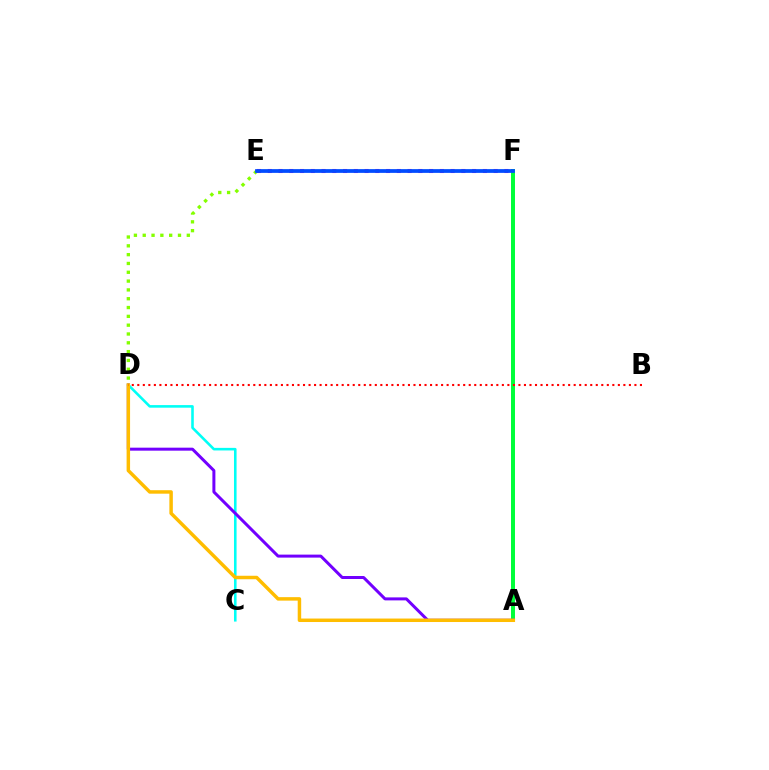{('A', 'F'): [{'color': '#00ff39', 'line_style': 'solid', 'thickness': 2.86}], ('C', 'D'): [{'color': '#00fff6', 'line_style': 'solid', 'thickness': 1.86}], ('A', 'D'): [{'color': '#7200ff', 'line_style': 'solid', 'thickness': 2.16}, {'color': '#ffbd00', 'line_style': 'solid', 'thickness': 2.5}], ('D', 'E'): [{'color': '#84ff00', 'line_style': 'dotted', 'thickness': 2.4}], ('B', 'D'): [{'color': '#ff0000', 'line_style': 'dotted', 'thickness': 1.5}], ('E', 'F'): [{'color': '#ff00cf', 'line_style': 'dotted', 'thickness': 2.92}, {'color': '#004bff', 'line_style': 'solid', 'thickness': 2.7}]}